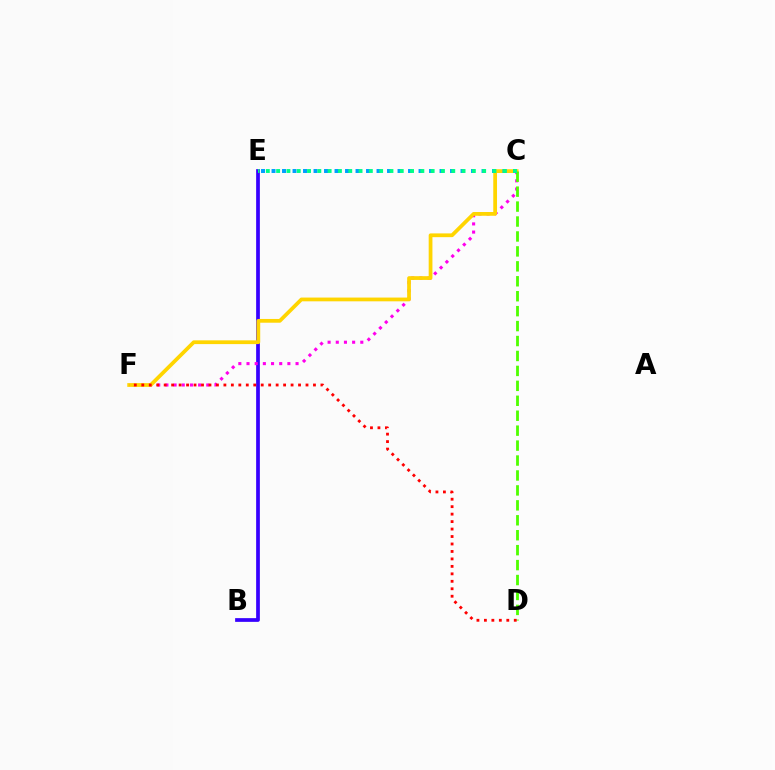{('B', 'E'): [{'color': '#3700ff', 'line_style': 'solid', 'thickness': 2.68}], ('C', 'F'): [{'color': '#ff00ed', 'line_style': 'dotted', 'thickness': 2.22}, {'color': '#ffd500', 'line_style': 'solid', 'thickness': 2.7}], ('C', 'D'): [{'color': '#4fff00', 'line_style': 'dashed', 'thickness': 2.03}], ('C', 'E'): [{'color': '#009eff', 'line_style': 'dotted', 'thickness': 2.85}, {'color': '#00ff86', 'line_style': 'dotted', 'thickness': 2.8}], ('D', 'F'): [{'color': '#ff0000', 'line_style': 'dotted', 'thickness': 2.03}]}